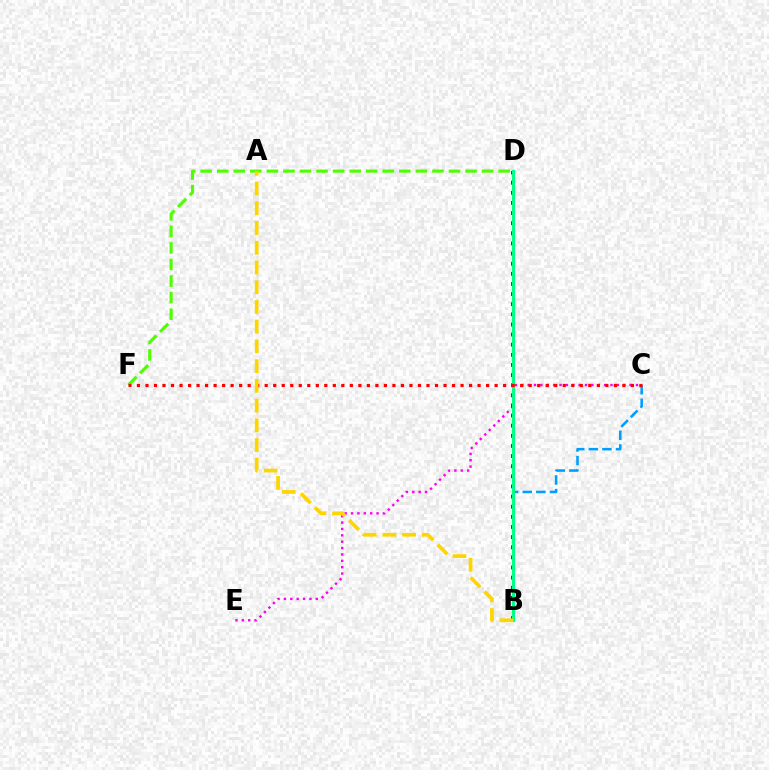{('C', 'E'): [{'color': '#ff00ed', 'line_style': 'dotted', 'thickness': 1.73}], ('B', 'C'): [{'color': '#009eff', 'line_style': 'dashed', 'thickness': 1.85}], ('B', 'D'): [{'color': '#3700ff', 'line_style': 'dotted', 'thickness': 2.75}, {'color': '#00ff86', 'line_style': 'solid', 'thickness': 2.25}], ('D', 'F'): [{'color': '#4fff00', 'line_style': 'dashed', 'thickness': 2.25}], ('C', 'F'): [{'color': '#ff0000', 'line_style': 'dotted', 'thickness': 2.31}], ('A', 'B'): [{'color': '#ffd500', 'line_style': 'dashed', 'thickness': 2.68}]}